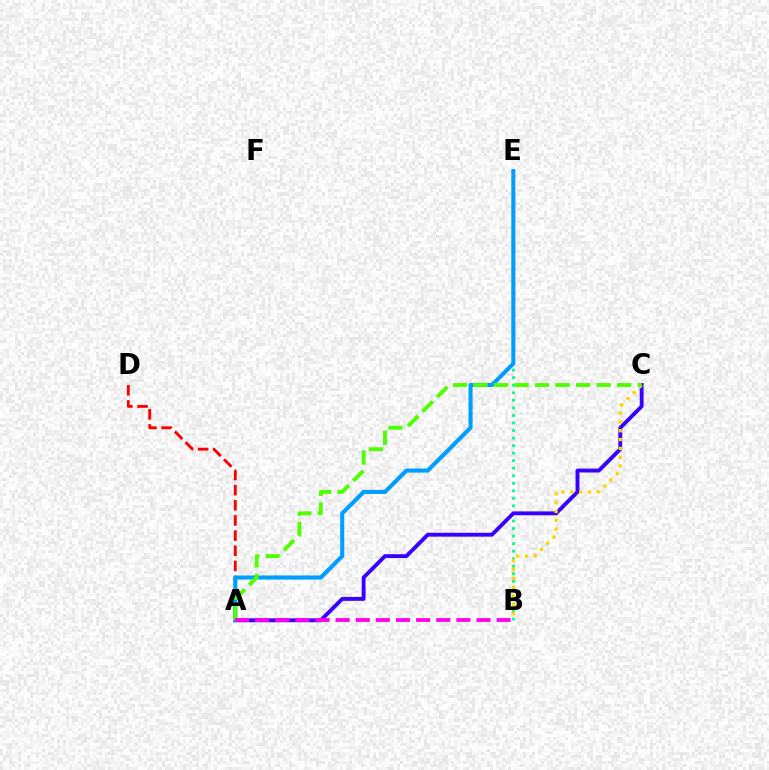{('B', 'E'): [{'color': '#00ff86', 'line_style': 'dotted', 'thickness': 2.05}], ('A', 'C'): [{'color': '#3700ff', 'line_style': 'solid', 'thickness': 2.79}, {'color': '#4fff00', 'line_style': 'dashed', 'thickness': 2.79}], ('B', 'C'): [{'color': '#ffd500', 'line_style': 'dotted', 'thickness': 2.4}], ('A', 'D'): [{'color': '#ff0000', 'line_style': 'dashed', 'thickness': 2.06}], ('A', 'E'): [{'color': '#009eff', 'line_style': 'solid', 'thickness': 2.94}], ('A', 'B'): [{'color': '#ff00ed', 'line_style': 'dashed', 'thickness': 2.73}]}